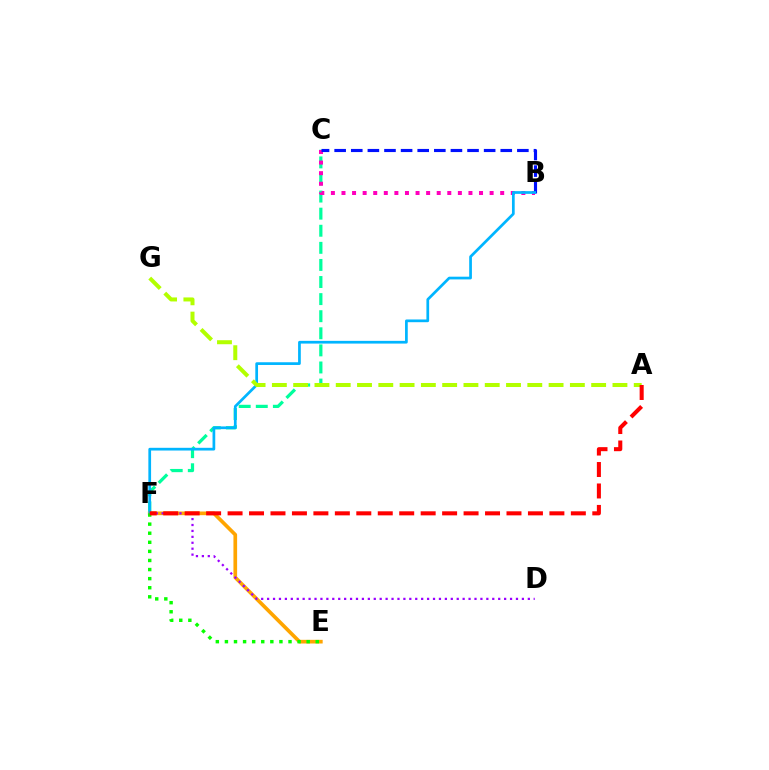{('C', 'F'): [{'color': '#00ff9d', 'line_style': 'dashed', 'thickness': 2.32}], ('E', 'F'): [{'color': '#ffa500', 'line_style': 'solid', 'thickness': 2.65}, {'color': '#08ff00', 'line_style': 'dotted', 'thickness': 2.47}], ('B', 'C'): [{'color': '#ff00bd', 'line_style': 'dotted', 'thickness': 2.87}, {'color': '#0010ff', 'line_style': 'dashed', 'thickness': 2.26}], ('D', 'F'): [{'color': '#9b00ff', 'line_style': 'dotted', 'thickness': 1.61}], ('B', 'F'): [{'color': '#00b5ff', 'line_style': 'solid', 'thickness': 1.96}], ('A', 'G'): [{'color': '#b3ff00', 'line_style': 'dashed', 'thickness': 2.89}], ('A', 'F'): [{'color': '#ff0000', 'line_style': 'dashed', 'thickness': 2.91}]}